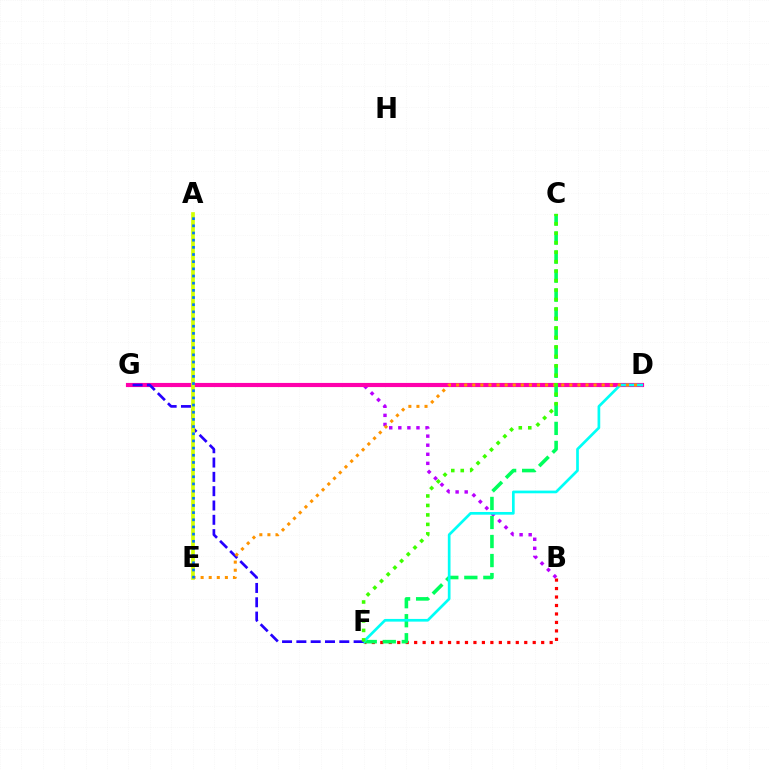{('B', 'F'): [{'color': '#ff0000', 'line_style': 'dotted', 'thickness': 2.3}], ('B', 'G'): [{'color': '#b900ff', 'line_style': 'dotted', 'thickness': 2.47}], ('D', 'G'): [{'color': '#ff00ac', 'line_style': 'solid', 'thickness': 2.98}], ('C', 'F'): [{'color': '#00ff5c', 'line_style': 'dashed', 'thickness': 2.59}, {'color': '#3dff00', 'line_style': 'dotted', 'thickness': 2.57}], ('D', 'F'): [{'color': '#00fff6', 'line_style': 'solid', 'thickness': 1.94}], ('F', 'G'): [{'color': '#2500ff', 'line_style': 'dashed', 'thickness': 1.94}], ('D', 'E'): [{'color': '#ff9400', 'line_style': 'dotted', 'thickness': 2.2}], ('A', 'E'): [{'color': '#d1ff00', 'line_style': 'solid', 'thickness': 2.65}, {'color': '#0074ff', 'line_style': 'dotted', 'thickness': 1.95}]}